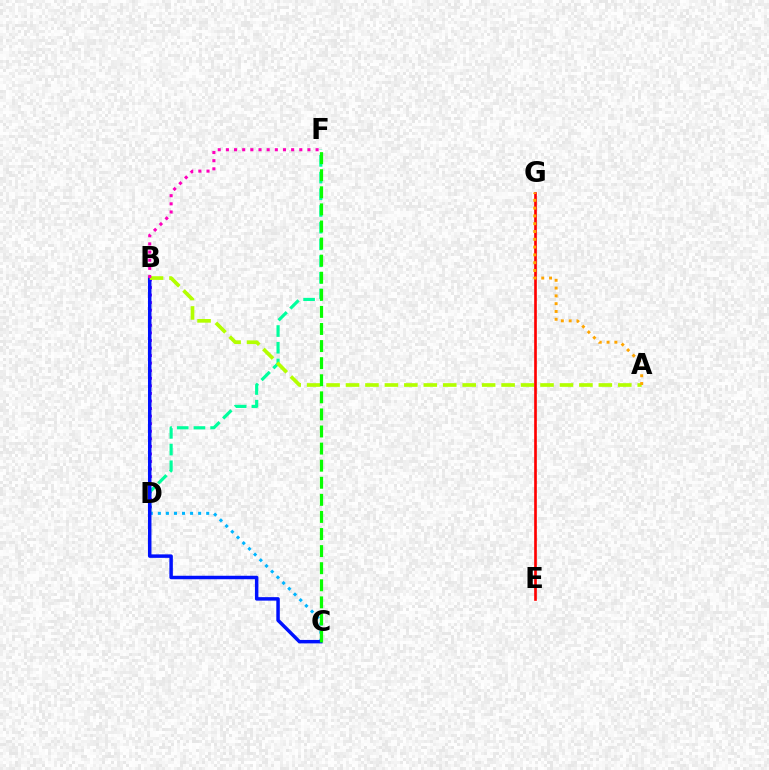{('C', 'D'): [{'color': '#00b5ff', 'line_style': 'dotted', 'thickness': 2.19}], ('B', 'D'): [{'color': '#9b00ff', 'line_style': 'dotted', 'thickness': 2.06}], ('D', 'F'): [{'color': '#00ff9d', 'line_style': 'dashed', 'thickness': 2.27}], ('B', 'C'): [{'color': '#0010ff', 'line_style': 'solid', 'thickness': 2.51}], ('A', 'B'): [{'color': '#b3ff00', 'line_style': 'dashed', 'thickness': 2.64}], ('C', 'F'): [{'color': '#08ff00', 'line_style': 'dashed', 'thickness': 2.32}], ('E', 'G'): [{'color': '#ff0000', 'line_style': 'solid', 'thickness': 1.92}], ('B', 'F'): [{'color': '#ff00bd', 'line_style': 'dotted', 'thickness': 2.22}], ('A', 'G'): [{'color': '#ffa500', 'line_style': 'dotted', 'thickness': 2.12}]}